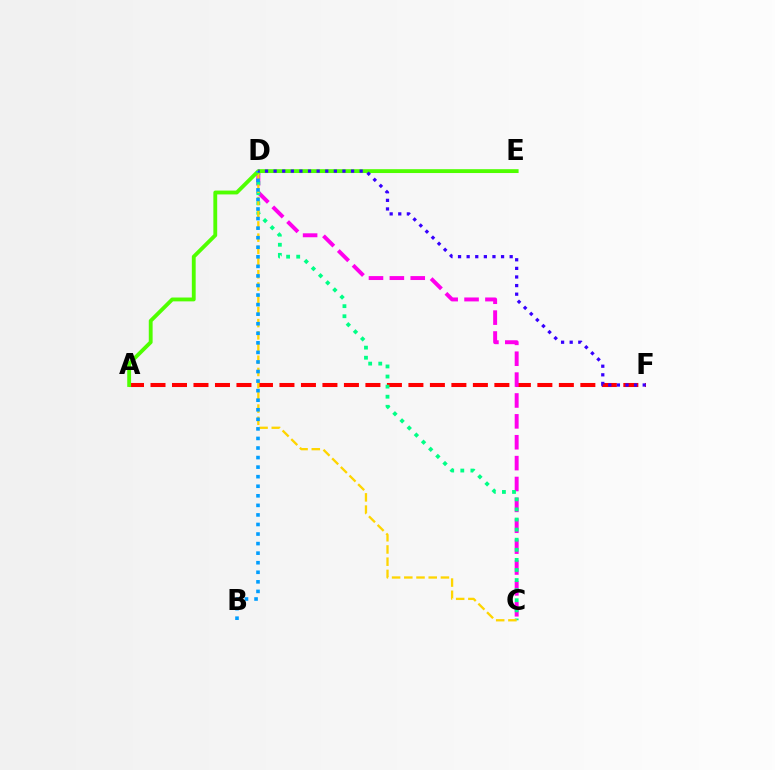{('A', 'F'): [{'color': '#ff0000', 'line_style': 'dashed', 'thickness': 2.92}], ('C', 'D'): [{'color': '#ff00ed', 'line_style': 'dashed', 'thickness': 2.84}, {'color': '#00ff86', 'line_style': 'dotted', 'thickness': 2.74}, {'color': '#ffd500', 'line_style': 'dashed', 'thickness': 1.66}], ('A', 'E'): [{'color': '#4fff00', 'line_style': 'solid', 'thickness': 2.77}], ('B', 'D'): [{'color': '#009eff', 'line_style': 'dotted', 'thickness': 2.6}], ('D', 'F'): [{'color': '#3700ff', 'line_style': 'dotted', 'thickness': 2.34}]}